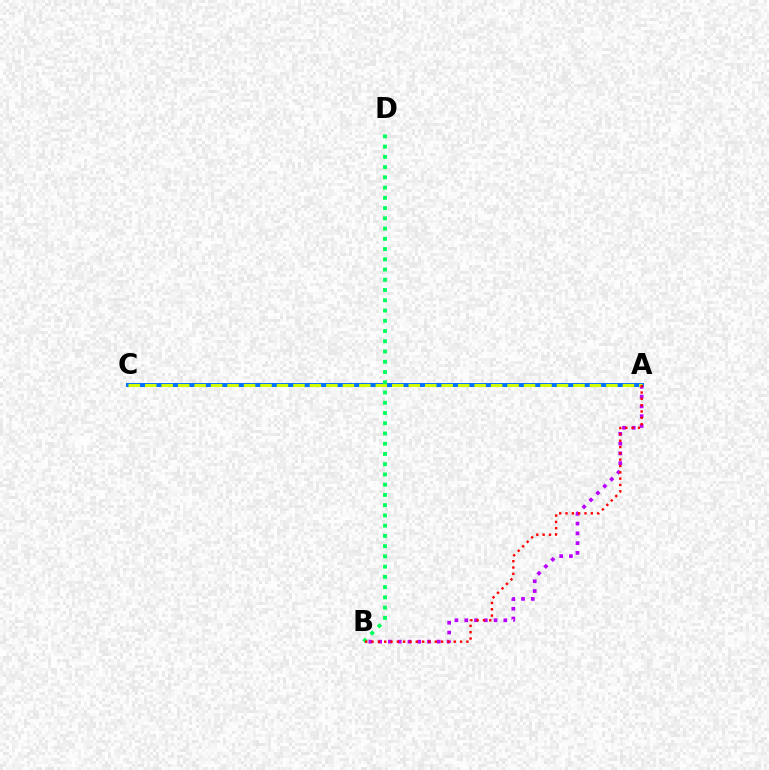{('A', 'C'): [{'color': '#0074ff', 'line_style': 'solid', 'thickness': 2.86}, {'color': '#d1ff00', 'line_style': 'dashed', 'thickness': 2.24}], ('A', 'B'): [{'color': '#b900ff', 'line_style': 'dotted', 'thickness': 2.65}, {'color': '#ff0000', 'line_style': 'dotted', 'thickness': 1.72}], ('B', 'D'): [{'color': '#00ff5c', 'line_style': 'dotted', 'thickness': 2.78}]}